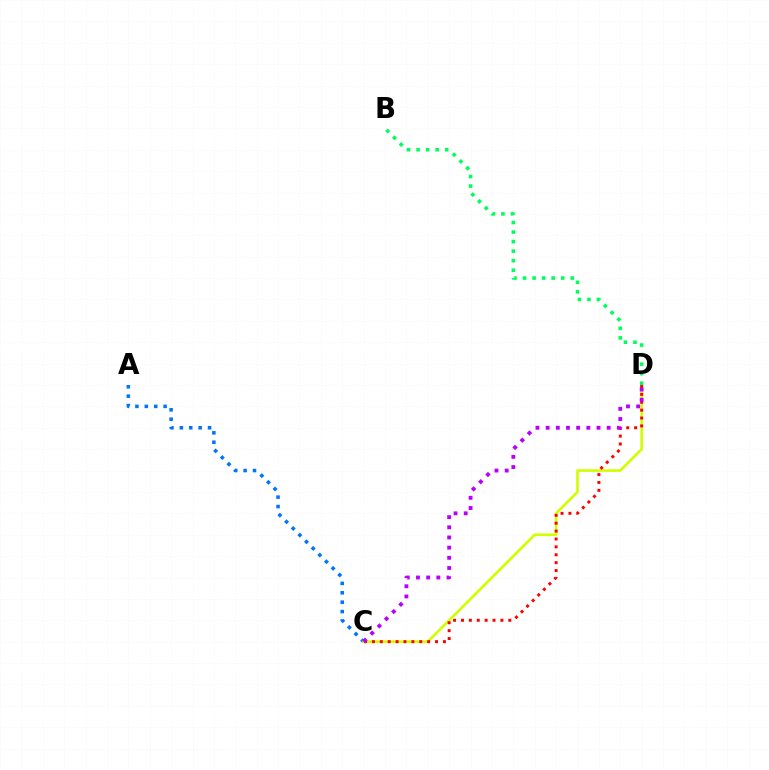{('A', 'C'): [{'color': '#0074ff', 'line_style': 'dotted', 'thickness': 2.55}], ('C', 'D'): [{'color': '#d1ff00', 'line_style': 'solid', 'thickness': 1.91}, {'color': '#ff0000', 'line_style': 'dotted', 'thickness': 2.14}, {'color': '#b900ff', 'line_style': 'dotted', 'thickness': 2.76}], ('B', 'D'): [{'color': '#00ff5c', 'line_style': 'dotted', 'thickness': 2.59}]}